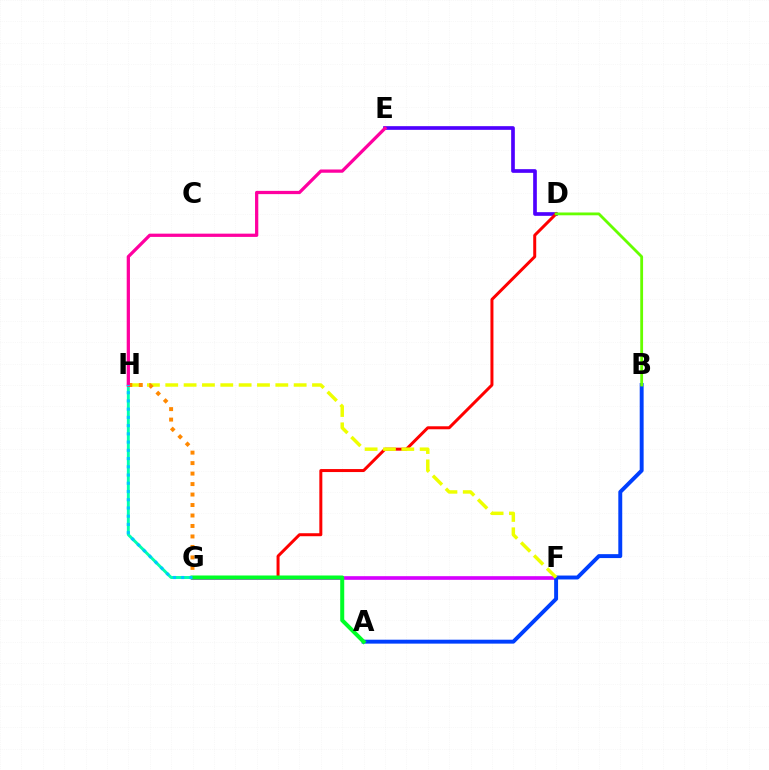{('F', 'G'): [{'color': '#d600ff', 'line_style': 'solid', 'thickness': 2.63}], ('A', 'B'): [{'color': '#003fff', 'line_style': 'solid', 'thickness': 2.82}], ('D', 'E'): [{'color': '#4f00ff', 'line_style': 'solid', 'thickness': 2.65}], ('D', 'G'): [{'color': '#ff0000', 'line_style': 'solid', 'thickness': 2.15}], ('G', 'H'): [{'color': '#00ffaf', 'line_style': 'solid', 'thickness': 2.11}, {'color': '#ff8800', 'line_style': 'dotted', 'thickness': 2.85}, {'color': '#00c7ff', 'line_style': 'dotted', 'thickness': 2.24}], ('F', 'H'): [{'color': '#eeff00', 'line_style': 'dashed', 'thickness': 2.49}], ('A', 'G'): [{'color': '#00ff27', 'line_style': 'solid', 'thickness': 2.89}], ('B', 'D'): [{'color': '#66ff00', 'line_style': 'solid', 'thickness': 2.02}], ('E', 'H'): [{'color': '#ff00a0', 'line_style': 'solid', 'thickness': 2.34}]}